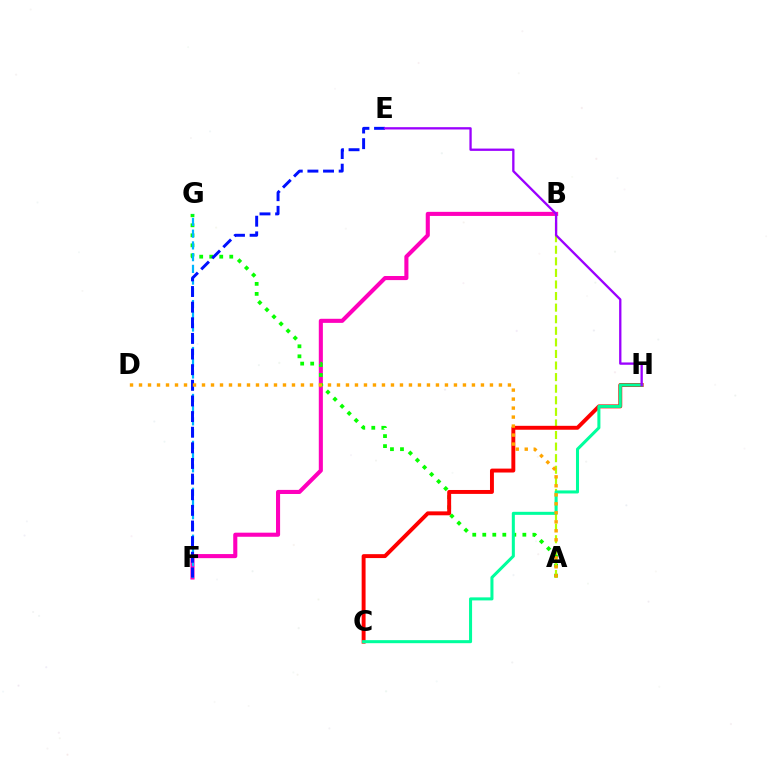{('B', 'F'): [{'color': '#ff00bd', 'line_style': 'solid', 'thickness': 2.94}], ('A', 'G'): [{'color': '#08ff00', 'line_style': 'dotted', 'thickness': 2.72}], ('A', 'B'): [{'color': '#b3ff00', 'line_style': 'dashed', 'thickness': 1.57}], ('F', 'G'): [{'color': '#00b5ff', 'line_style': 'dashed', 'thickness': 1.59}], ('C', 'H'): [{'color': '#ff0000', 'line_style': 'solid', 'thickness': 2.82}, {'color': '#00ff9d', 'line_style': 'solid', 'thickness': 2.19}], ('E', 'F'): [{'color': '#0010ff', 'line_style': 'dashed', 'thickness': 2.12}], ('E', 'H'): [{'color': '#9b00ff', 'line_style': 'solid', 'thickness': 1.67}], ('A', 'D'): [{'color': '#ffa500', 'line_style': 'dotted', 'thickness': 2.44}]}